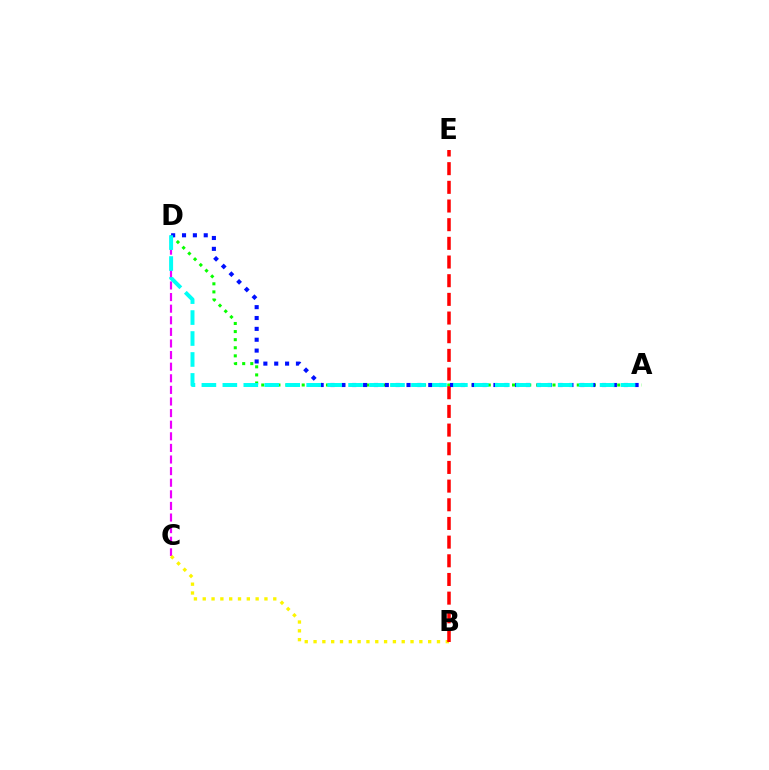{('C', 'D'): [{'color': '#ee00ff', 'line_style': 'dashed', 'thickness': 1.58}], ('A', 'D'): [{'color': '#08ff00', 'line_style': 'dotted', 'thickness': 2.2}, {'color': '#0010ff', 'line_style': 'dotted', 'thickness': 2.95}, {'color': '#00fff6', 'line_style': 'dashed', 'thickness': 2.85}], ('B', 'C'): [{'color': '#fcf500', 'line_style': 'dotted', 'thickness': 2.4}], ('B', 'E'): [{'color': '#ff0000', 'line_style': 'dashed', 'thickness': 2.54}]}